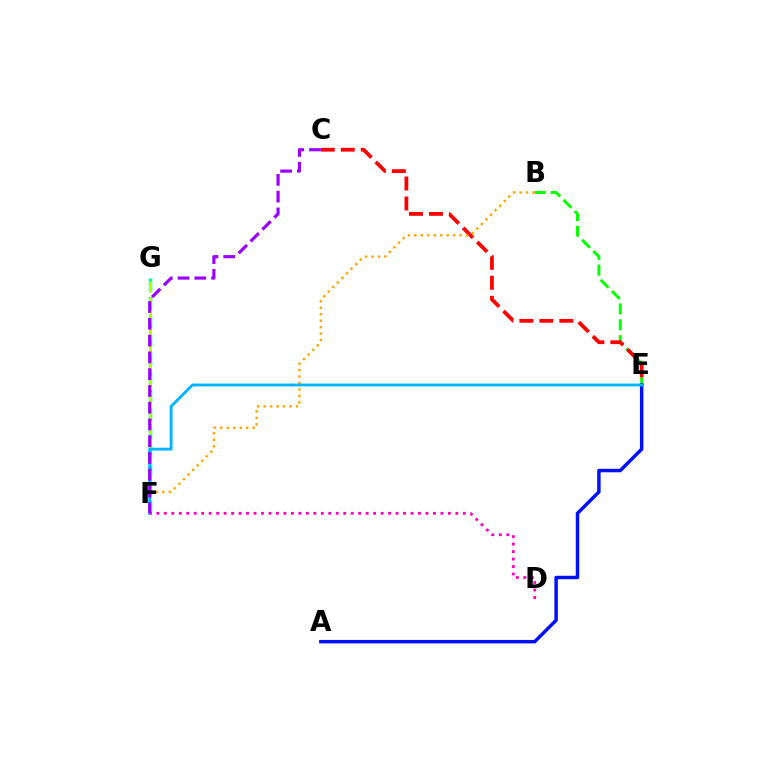{('B', 'E'): [{'color': '#08ff00', 'line_style': 'dashed', 'thickness': 2.16}], ('C', 'E'): [{'color': '#ff0000', 'line_style': 'dashed', 'thickness': 2.71}], ('F', 'G'): [{'color': '#00ff9d', 'line_style': 'dashed', 'thickness': 2.51}, {'color': '#b3ff00', 'line_style': 'dashed', 'thickness': 2.14}], ('A', 'E'): [{'color': '#0010ff', 'line_style': 'solid', 'thickness': 2.49}], ('B', 'F'): [{'color': '#ffa500', 'line_style': 'dotted', 'thickness': 1.76}], ('E', 'F'): [{'color': '#00b5ff', 'line_style': 'solid', 'thickness': 2.07}], ('D', 'F'): [{'color': '#ff00bd', 'line_style': 'dotted', 'thickness': 2.03}], ('C', 'F'): [{'color': '#9b00ff', 'line_style': 'dashed', 'thickness': 2.28}]}